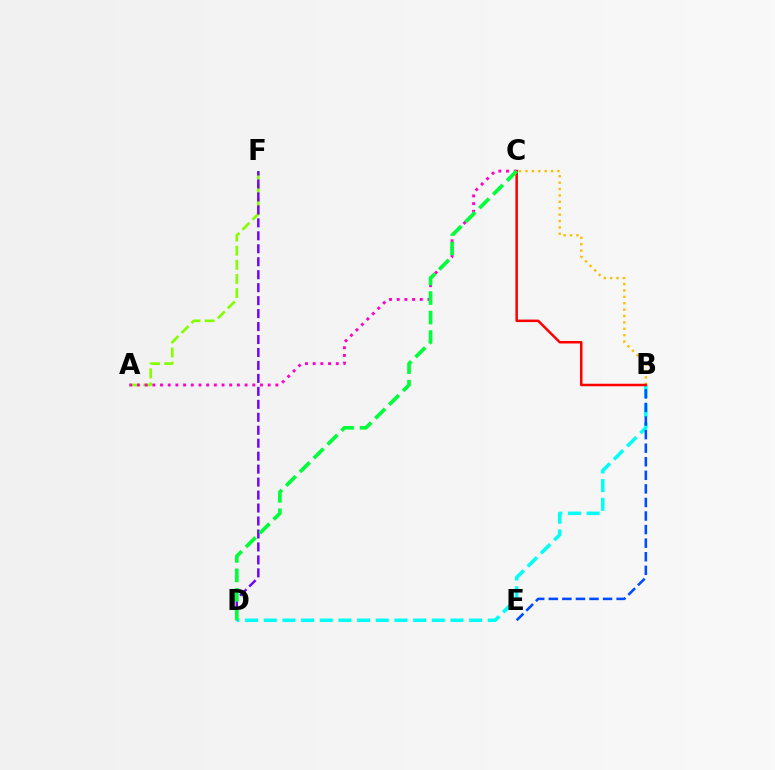{('B', 'C'): [{'color': '#ffbd00', 'line_style': 'dotted', 'thickness': 1.74}, {'color': '#ff0000', 'line_style': 'solid', 'thickness': 1.81}], ('B', 'D'): [{'color': '#00fff6', 'line_style': 'dashed', 'thickness': 2.54}], ('B', 'E'): [{'color': '#004bff', 'line_style': 'dashed', 'thickness': 1.84}], ('A', 'F'): [{'color': '#84ff00', 'line_style': 'dashed', 'thickness': 1.92}], ('D', 'F'): [{'color': '#7200ff', 'line_style': 'dashed', 'thickness': 1.76}], ('A', 'C'): [{'color': '#ff00cf', 'line_style': 'dotted', 'thickness': 2.09}], ('C', 'D'): [{'color': '#00ff39', 'line_style': 'dashed', 'thickness': 2.65}]}